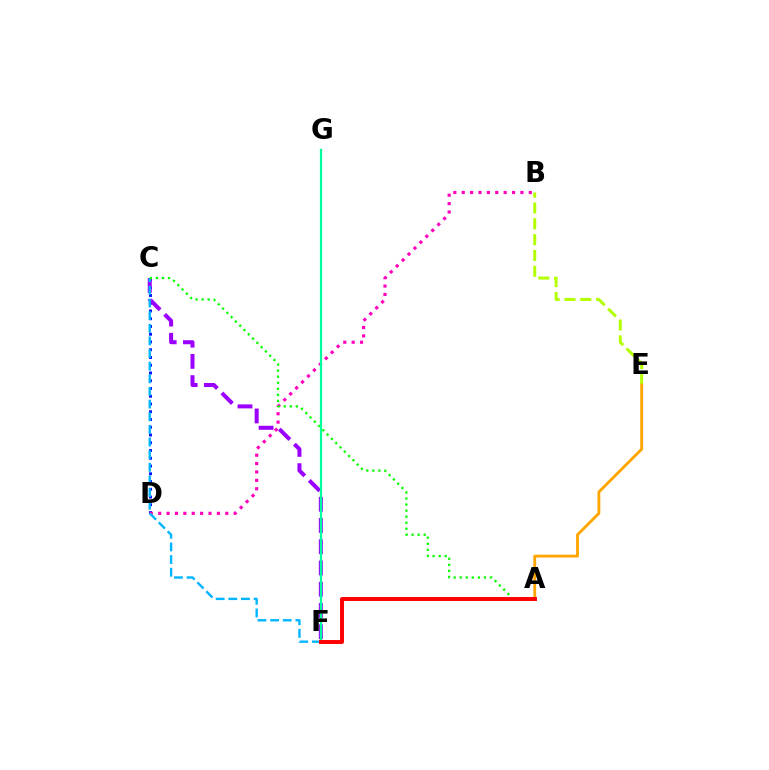{('C', 'D'): [{'color': '#0010ff', 'line_style': 'dotted', 'thickness': 2.11}], ('C', 'F'): [{'color': '#9b00ff', 'line_style': 'dashed', 'thickness': 2.89}, {'color': '#00b5ff', 'line_style': 'dashed', 'thickness': 1.72}], ('B', 'E'): [{'color': '#b3ff00', 'line_style': 'dashed', 'thickness': 2.15}], ('B', 'D'): [{'color': '#ff00bd', 'line_style': 'dotted', 'thickness': 2.28}], ('A', 'C'): [{'color': '#08ff00', 'line_style': 'dotted', 'thickness': 1.65}], ('A', 'E'): [{'color': '#ffa500', 'line_style': 'solid', 'thickness': 2.05}], ('F', 'G'): [{'color': '#00ff9d', 'line_style': 'solid', 'thickness': 1.61}], ('A', 'F'): [{'color': '#ff0000', 'line_style': 'solid', 'thickness': 2.83}]}